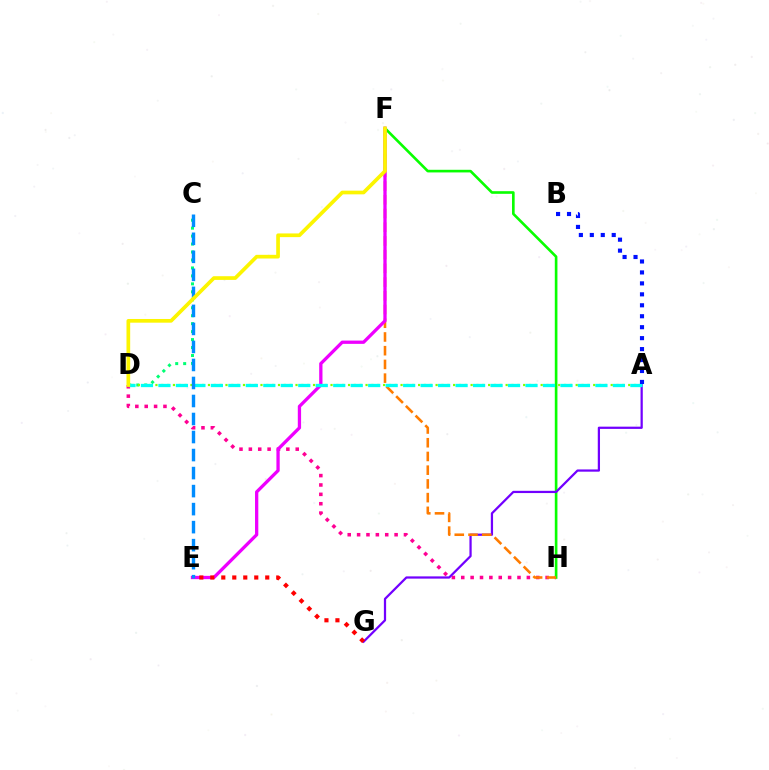{('D', 'H'): [{'color': '#ff0094', 'line_style': 'dotted', 'thickness': 2.55}], ('F', 'H'): [{'color': '#08ff00', 'line_style': 'solid', 'thickness': 1.9}, {'color': '#ff7c00', 'line_style': 'dashed', 'thickness': 1.86}], ('C', 'D'): [{'color': '#00ff74', 'line_style': 'dotted', 'thickness': 2.16}], ('A', 'D'): [{'color': '#84ff00', 'line_style': 'dotted', 'thickness': 1.59}, {'color': '#00fff6', 'line_style': 'dashed', 'thickness': 2.37}], ('A', 'G'): [{'color': '#7200ff', 'line_style': 'solid', 'thickness': 1.61}], ('E', 'F'): [{'color': '#ee00ff', 'line_style': 'solid', 'thickness': 2.37}], ('E', 'G'): [{'color': '#ff0000', 'line_style': 'dotted', 'thickness': 2.99}], ('C', 'E'): [{'color': '#008cff', 'line_style': 'dashed', 'thickness': 2.45}], ('A', 'B'): [{'color': '#0010ff', 'line_style': 'dotted', 'thickness': 2.98}], ('D', 'F'): [{'color': '#fcf500', 'line_style': 'solid', 'thickness': 2.65}]}